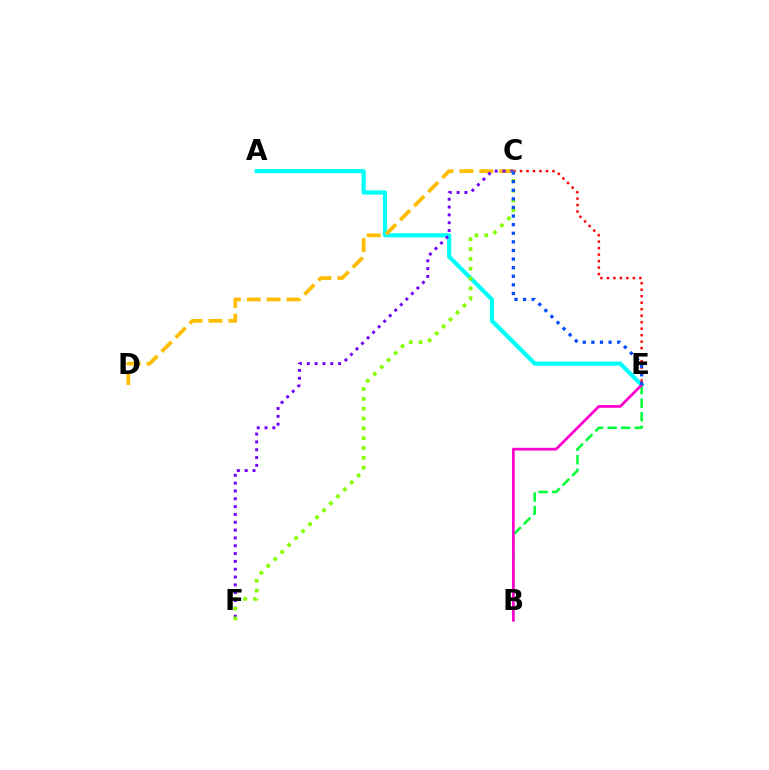{('A', 'E'): [{'color': '#00fff6', 'line_style': 'solid', 'thickness': 2.99}], ('C', 'E'): [{'color': '#ff0000', 'line_style': 'dotted', 'thickness': 1.76}, {'color': '#004bff', 'line_style': 'dotted', 'thickness': 2.34}], ('C', 'D'): [{'color': '#ffbd00', 'line_style': 'dashed', 'thickness': 2.7}], ('B', 'E'): [{'color': '#00ff39', 'line_style': 'dashed', 'thickness': 1.84}, {'color': '#ff00cf', 'line_style': 'solid', 'thickness': 1.98}], ('C', 'F'): [{'color': '#7200ff', 'line_style': 'dotted', 'thickness': 2.13}, {'color': '#84ff00', 'line_style': 'dotted', 'thickness': 2.67}]}